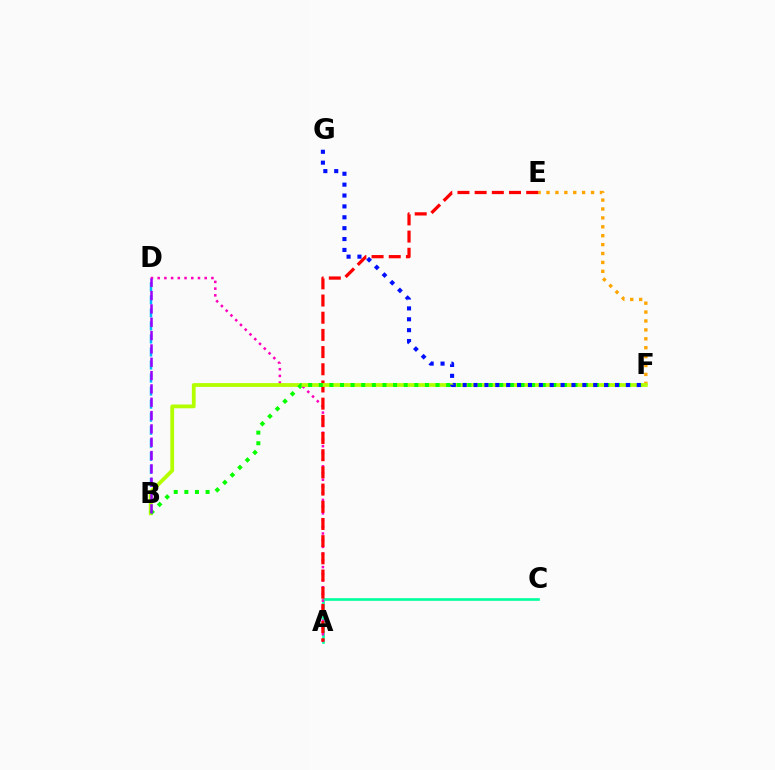{('A', 'C'): [{'color': '#00ff9d', 'line_style': 'solid', 'thickness': 1.9}], ('E', 'F'): [{'color': '#ffa500', 'line_style': 'dotted', 'thickness': 2.42}], ('B', 'D'): [{'color': '#00b5ff', 'line_style': 'dashed', 'thickness': 1.77}, {'color': '#9b00ff', 'line_style': 'dashed', 'thickness': 1.81}], ('A', 'D'): [{'color': '#ff00bd', 'line_style': 'dotted', 'thickness': 1.82}], ('A', 'E'): [{'color': '#ff0000', 'line_style': 'dashed', 'thickness': 2.33}], ('B', 'F'): [{'color': '#b3ff00', 'line_style': 'solid', 'thickness': 2.72}, {'color': '#08ff00', 'line_style': 'dotted', 'thickness': 2.88}], ('F', 'G'): [{'color': '#0010ff', 'line_style': 'dotted', 'thickness': 2.96}]}